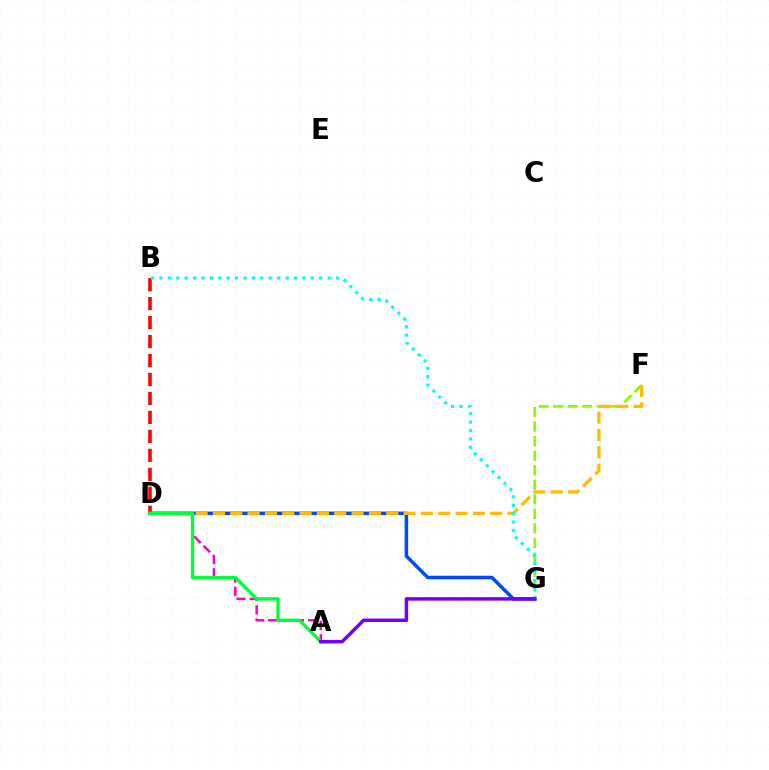{('F', 'G'): [{'color': '#84ff00', 'line_style': 'dashed', 'thickness': 1.98}], ('D', 'G'): [{'color': '#004bff', 'line_style': 'solid', 'thickness': 2.52}], ('D', 'F'): [{'color': '#ffbd00', 'line_style': 'dashed', 'thickness': 2.35}], ('B', 'D'): [{'color': '#ff0000', 'line_style': 'dashed', 'thickness': 2.58}], ('B', 'G'): [{'color': '#00fff6', 'line_style': 'dotted', 'thickness': 2.28}], ('A', 'D'): [{'color': '#ff00cf', 'line_style': 'dashed', 'thickness': 1.81}, {'color': '#00ff39', 'line_style': 'solid', 'thickness': 2.41}], ('A', 'G'): [{'color': '#7200ff', 'line_style': 'solid', 'thickness': 2.5}]}